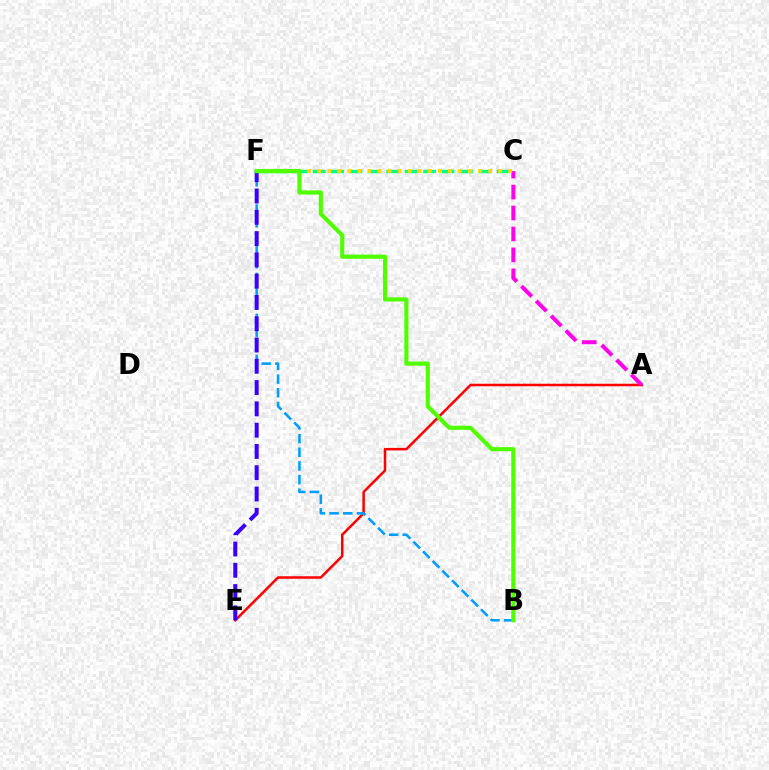{('A', 'E'): [{'color': '#ff0000', 'line_style': 'solid', 'thickness': 1.81}], ('A', 'C'): [{'color': '#ff00ed', 'line_style': 'dashed', 'thickness': 2.85}], ('C', 'F'): [{'color': '#00ff86', 'line_style': 'dashed', 'thickness': 2.5}, {'color': '#ffd500', 'line_style': 'dotted', 'thickness': 2.73}], ('B', 'F'): [{'color': '#009eff', 'line_style': 'dashed', 'thickness': 1.86}, {'color': '#4fff00', 'line_style': 'solid', 'thickness': 2.97}], ('E', 'F'): [{'color': '#3700ff', 'line_style': 'dashed', 'thickness': 2.89}]}